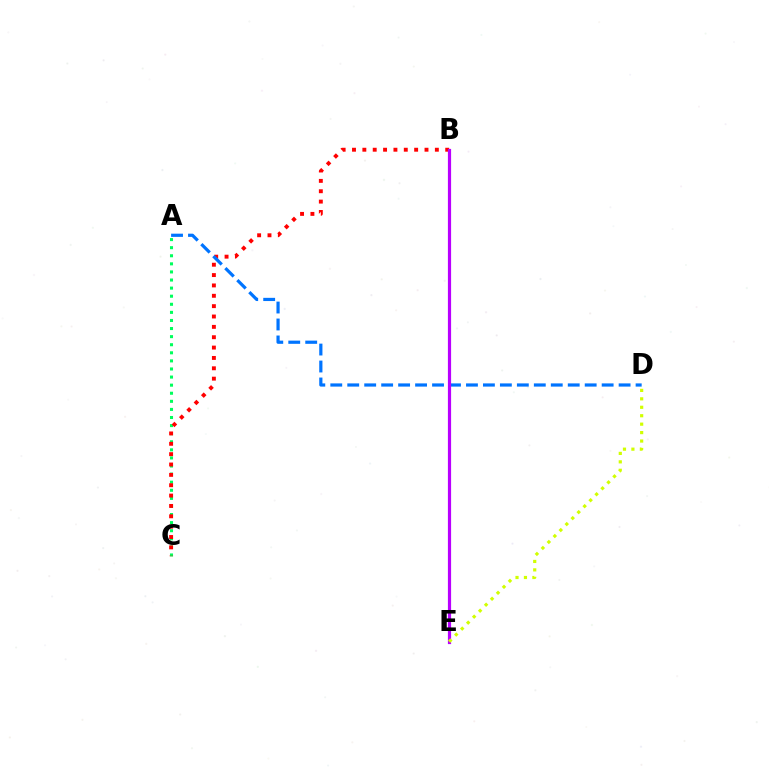{('A', 'C'): [{'color': '#00ff5c', 'line_style': 'dotted', 'thickness': 2.2}], ('B', 'C'): [{'color': '#ff0000', 'line_style': 'dotted', 'thickness': 2.81}], ('A', 'D'): [{'color': '#0074ff', 'line_style': 'dashed', 'thickness': 2.3}], ('B', 'E'): [{'color': '#b900ff', 'line_style': 'solid', 'thickness': 2.3}], ('D', 'E'): [{'color': '#d1ff00', 'line_style': 'dotted', 'thickness': 2.29}]}